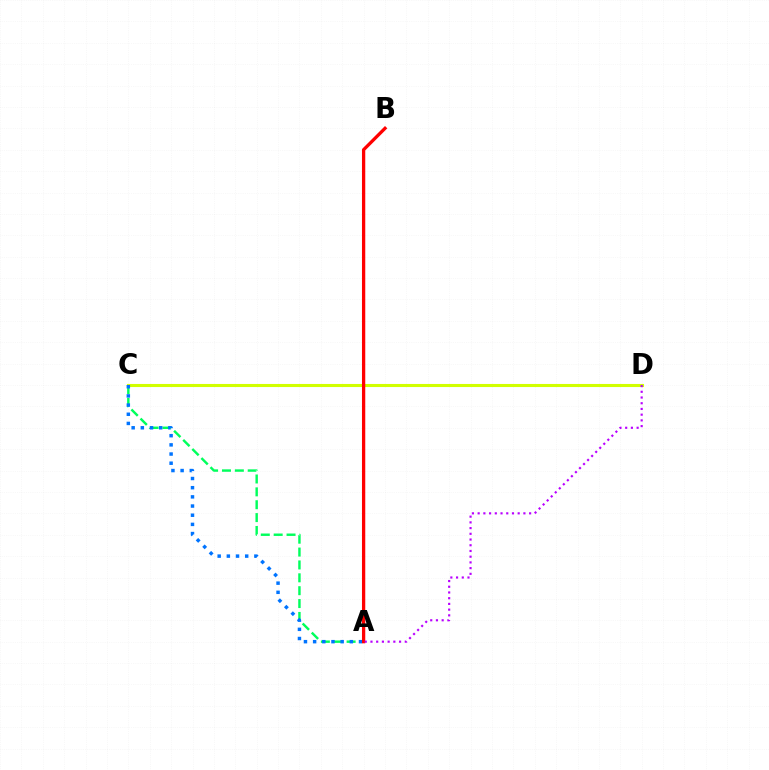{('A', 'C'): [{'color': '#00ff5c', 'line_style': 'dashed', 'thickness': 1.75}, {'color': '#0074ff', 'line_style': 'dotted', 'thickness': 2.49}], ('C', 'D'): [{'color': '#d1ff00', 'line_style': 'solid', 'thickness': 2.22}], ('A', 'B'): [{'color': '#ff0000', 'line_style': 'solid', 'thickness': 2.37}], ('A', 'D'): [{'color': '#b900ff', 'line_style': 'dotted', 'thickness': 1.55}]}